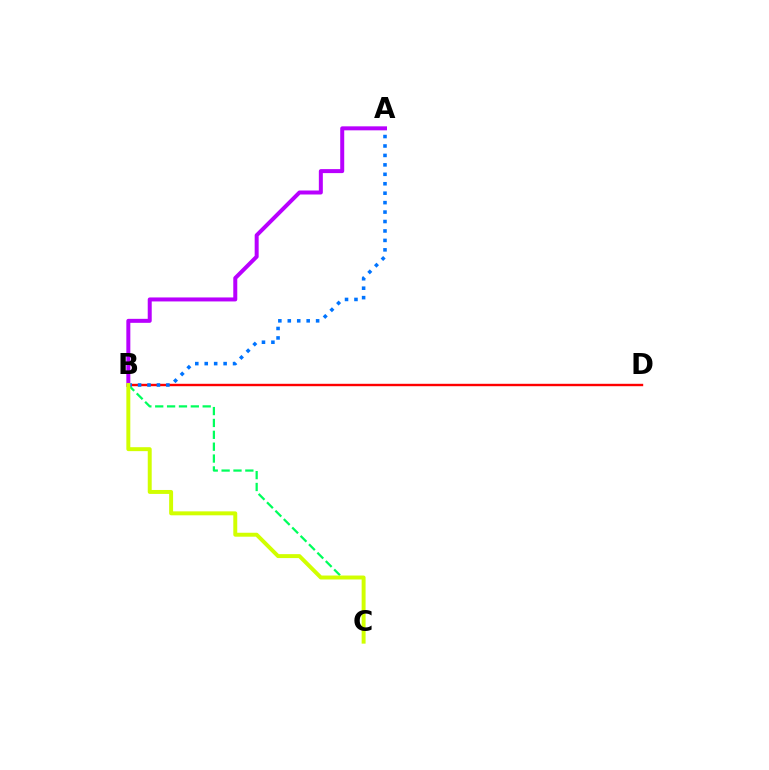{('B', 'D'): [{'color': '#ff0000', 'line_style': 'solid', 'thickness': 1.73}], ('B', 'C'): [{'color': '#00ff5c', 'line_style': 'dashed', 'thickness': 1.61}, {'color': '#d1ff00', 'line_style': 'solid', 'thickness': 2.84}], ('A', 'B'): [{'color': '#0074ff', 'line_style': 'dotted', 'thickness': 2.57}, {'color': '#b900ff', 'line_style': 'solid', 'thickness': 2.87}]}